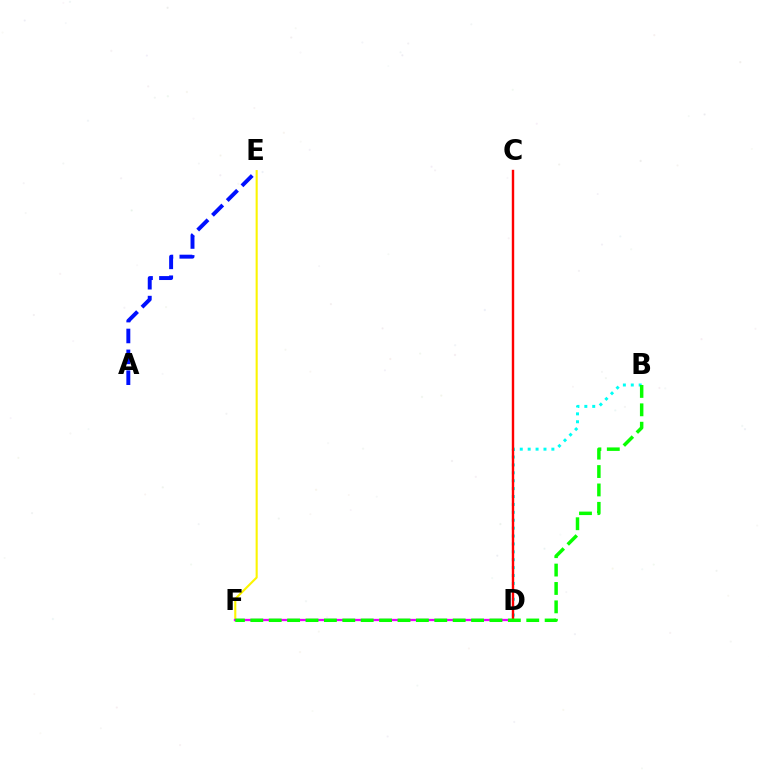{('A', 'E'): [{'color': '#0010ff', 'line_style': 'dashed', 'thickness': 2.84}], ('B', 'D'): [{'color': '#00fff6', 'line_style': 'dotted', 'thickness': 2.15}], ('E', 'F'): [{'color': '#fcf500', 'line_style': 'solid', 'thickness': 1.52}], ('D', 'F'): [{'color': '#ee00ff', 'line_style': 'solid', 'thickness': 1.64}], ('C', 'D'): [{'color': '#ff0000', 'line_style': 'solid', 'thickness': 1.73}], ('B', 'F'): [{'color': '#08ff00', 'line_style': 'dashed', 'thickness': 2.5}]}